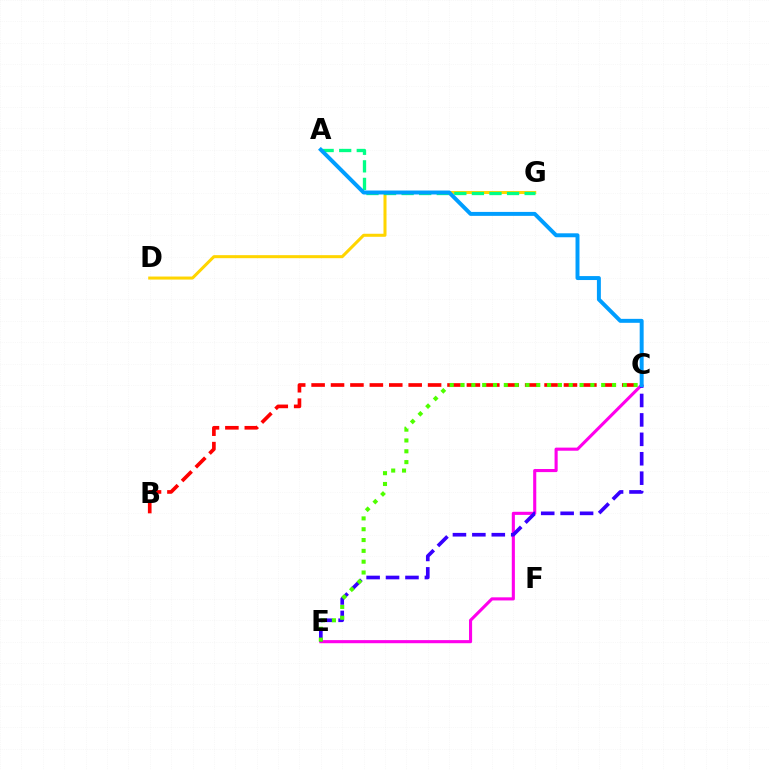{('B', 'C'): [{'color': '#ff0000', 'line_style': 'dashed', 'thickness': 2.64}], ('C', 'E'): [{'color': '#ff00ed', 'line_style': 'solid', 'thickness': 2.23}, {'color': '#3700ff', 'line_style': 'dashed', 'thickness': 2.64}, {'color': '#4fff00', 'line_style': 'dotted', 'thickness': 2.94}], ('D', 'G'): [{'color': '#ffd500', 'line_style': 'solid', 'thickness': 2.18}], ('A', 'G'): [{'color': '#00ff86', 'line_style': 'dashed', 'thickness': 2.39}], ('A', 'C'): [{'color': '#009eff', 'line_style': 'solid', 'thickness': 2.85}]}